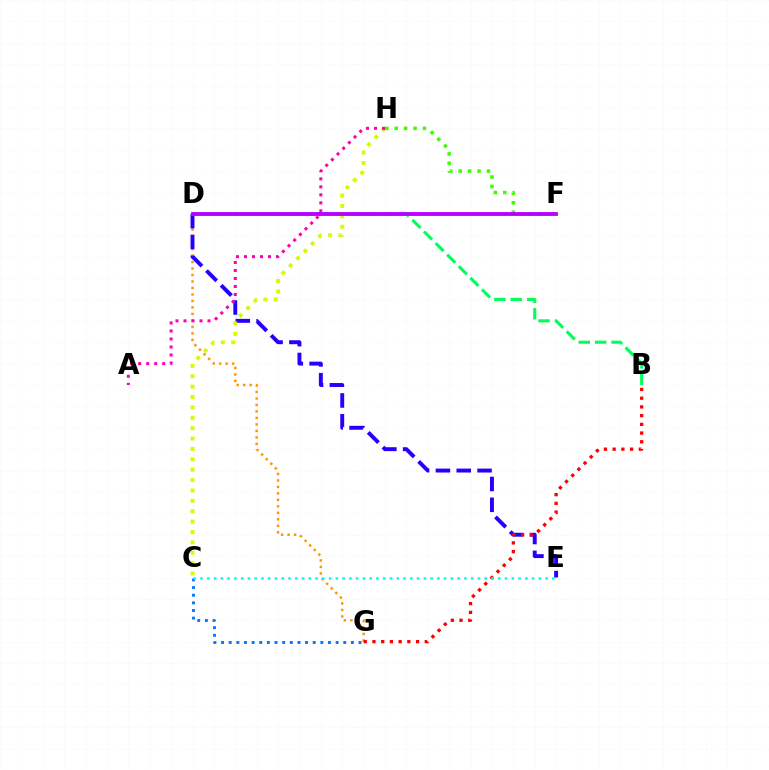{('C', 'G'): [{'color': '#0074ff', 'line_style': 'dotted', 'thickness': 2.07}], ('D', 'G'): [{'color': '#ff9400', 'line_style': 'dotted', 'thickness': 1.76}], ('D', 'E'): [{'color': '#2500ff', 'line_style': 'dashed', 'thickness': 2.83}], ('B', 'G'): [{'color': '#ff0000', 'line_style': 'dotted', 'thickness': 2.37}], ('C', 'H'): [{'color': '#d1ff00', 'line_style': 'dotted', 'thickness': 2.82}], ('B', 'D'): [{'color': '#00ff5c', 'line_style': 'dashed', 'thickness': 2.23}], ('A', 'H'): [{'color': '#ff00ac', 'line_style': 'dotted', 'thickness': 2.18}], ('F', 'H'): [{'color': '#3dff00', 'line_style': 'dotted', 'thickness': 2.56}], ('C', 'E'): [{'color': '#00fff6', 'line_style': 'dotted', 'thickness': 1.84}], ('D', 'F'): [{'color': '#b900ff', 'line_style': 'solid', 'thickness': 2.77}]}